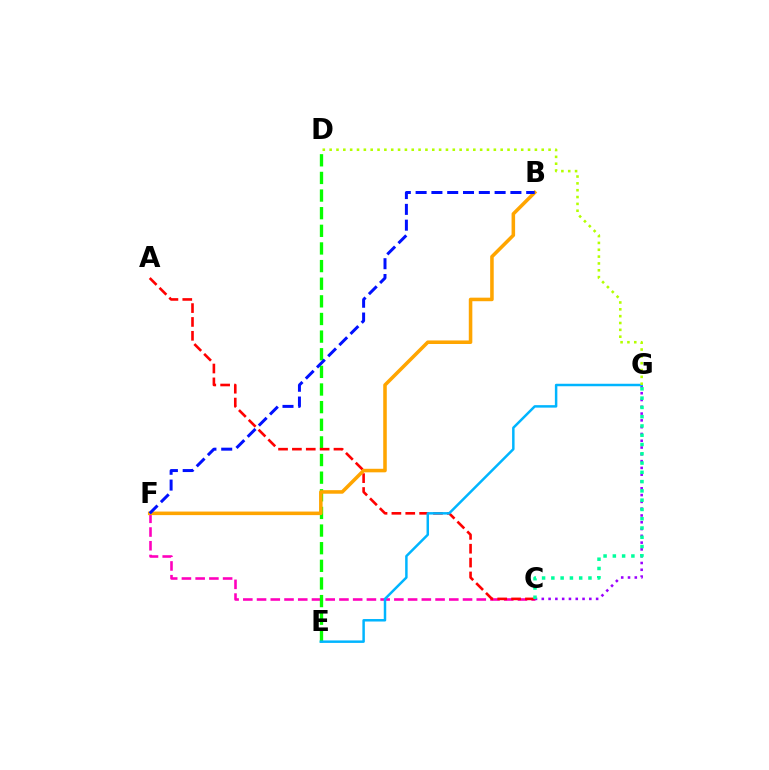{('C', 'F'): [{'color': '#ff00bd', 'line_style': 'dashed', 'thickness': 1.87}], ('D', 'E'): [{'color': '#08ff00', 'line_style': 'dashed', 'thickness': 2.4}], ('A', 'C'): [{'color': '#ff0000', 'line_style': 'dashed', 'thickness': 1.88}], ('C', 'G'): [{'color': '#9b00ff', 'line_style': 'dotted', 'thickness': 1.85}, {'color': '#00ff9d', 'line_style': 'dotted', 'thickness': 2.52}], ('E', 'G'): [{'color': '#00b5ff', 'line_style': 'solid', 'thickness': 1.79}], ('B', 'F'): [{'color': '#ffa500', 'line_style': 'solid', 'thickness': 2.56}, {'color': '#0010ff', 'line_style': 'dashed', 'thickness': 2.15}], ('D', 'G'): [{'color': '#b3ff00', 'line_style': 'dotted', 'thickness': 1.86}]}